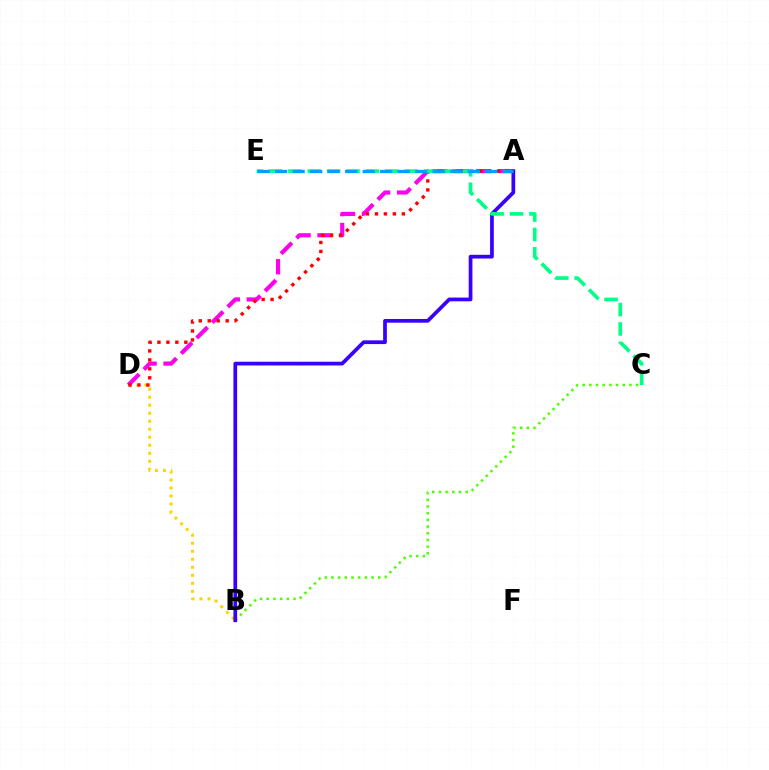{('B', 'D'): [{'color': '#ffd500', 'line_style': 'dotted', 'thickness': 2.18}], ('B', 'C'): [{'color': '#4fff00', 'line_style': 'dotted', 'thickness': 1.82}], ('A', 'D'): [{'color': '#ff00ed', 'line_style': 'dashed', 'thickness': 2.98}, {'color': '#ff0000', 'line_style': 'dotted', 'thickness': 2.43}], ('A', 'B'): [{'color': '#3700ff', 'line_style': 'solid', 'thickness': 2.68}], ('C', 'E'): [{'color': '#00ff86', 'line_style': 'dashed', 'thickness': 2.63}], ('A', 'E'): [{'color': '#009eff', 'line_style': 'dashed', 'thickness': 2.38}]}